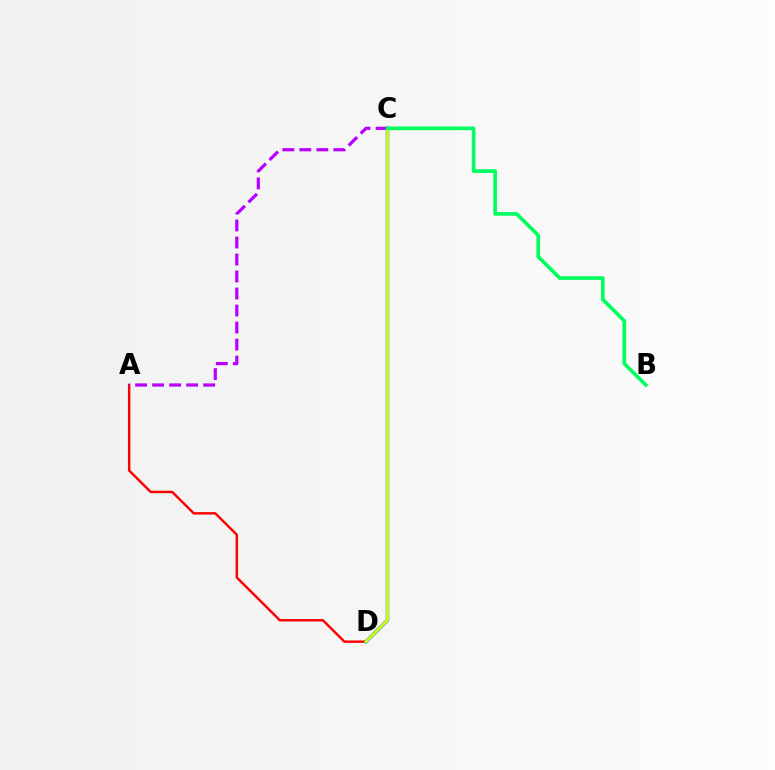{('A', 'D'): [{'color': '#ff0000', 'line_style': 'solid', 'thickness': 1.75}], ('A', 'C'): [{'color': '#b900ff', 'line_style': 'dashed', 'thickness': 2.31}], ('C', 'D'): [{'color': '#0074ff', 'line_style': 'solid', 'thickness': 2.5}, {'color': '#d1ff00', 'line_style': 'solid', 'thickness': 2.04}], ('B', 'C'): [{'color': '#00ff5c', 'line_style': 'solid', 'thickness': 2.63}]}